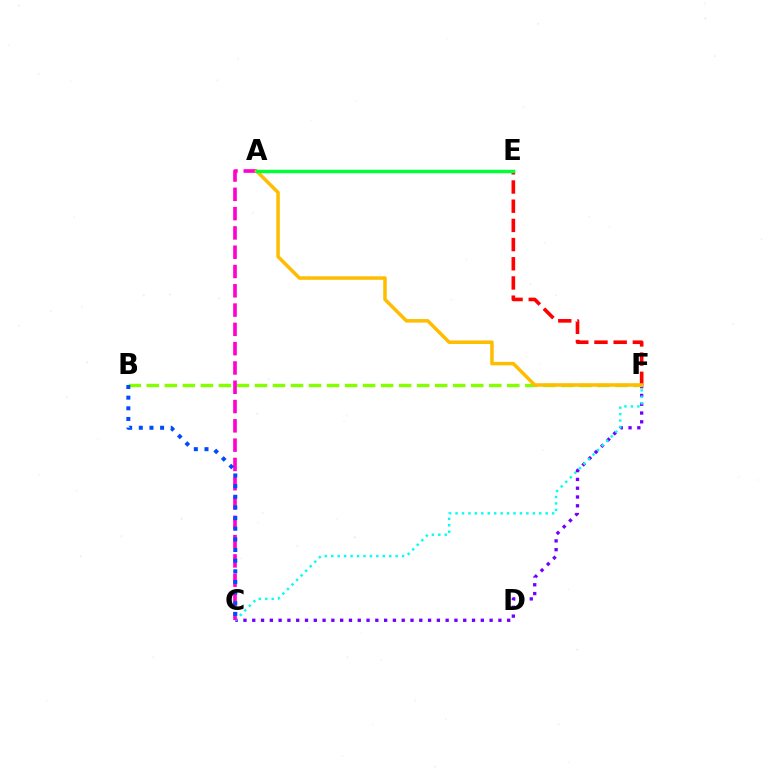{('C', 'F'): [{'color': '#7200ff', 'line_style': 'dotted', 'thickness': 2.39}, {'color': '#00fff6', 'line_style': 'dotted', 'thickness': 1.75}], ('B', 'F'): [{'color': '#84ff00', 'line_style': 'dashed', 'thickness': 2.45}], ('A', 'C'): [{'color': '#ff00cf', 'line_style': 'dashed', 'thickness': 2.62}], ('E', 'F'): [{'color': '#ff0000', 'line_style': 'dashed', 'thickness': 2.61}], ('B', 'C'): [{'color': '#004bff', 'line_style': 'dotted', 'thickness': 2.89}], ('A', 'F'): [{'color': '#ffbd00', 'line_style': 'solid', 'thickness': 2.53}], ('A', 'E'): [{'color': '#00ff39', 'line_style': 'solid', 'thickness': 2.49}]}